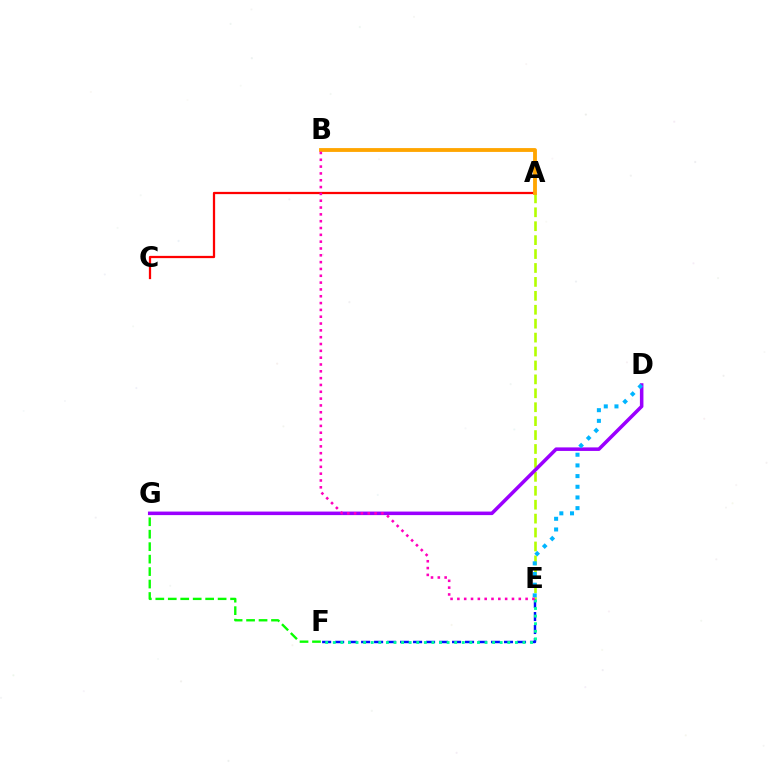{('E', 'F'): [{'color': '#0010ff', 'line_style': 'dashed', 'thickness': 1.76}, {'color': '#00ff9d', 'line_style': 'dotted', 'thickness': 2.06}], ('A', 'C'): [{'color': '#ff0000', 'line_style': 'solid', 'thickness': 1.63}], ('A', 'E'): [{'color': '#b3ff00', 'line_style': 'dashed', 'thickness': 1.89}], ('F', 'G'): [{'color': '#08ff00', 'line_style': 'dashed', 'thickness': 1.69}], ('A', 'B'): [{'color': '#ffa500', 'line_style': 'solid', 'thickness': 2.76}], ('D', 'G'): [{'color': '#9b00ff', 'line_style': 'solid', 'thickness': 2.55}], ('D', 'E'): [{'color': '#00b5ff', 'line_style': 'dotted', 'thickness': 2.9}], ('B', 'E'): [{'color': '#ff00bd', 'line_style': 'dotted', 'thickness': 1.85}]}